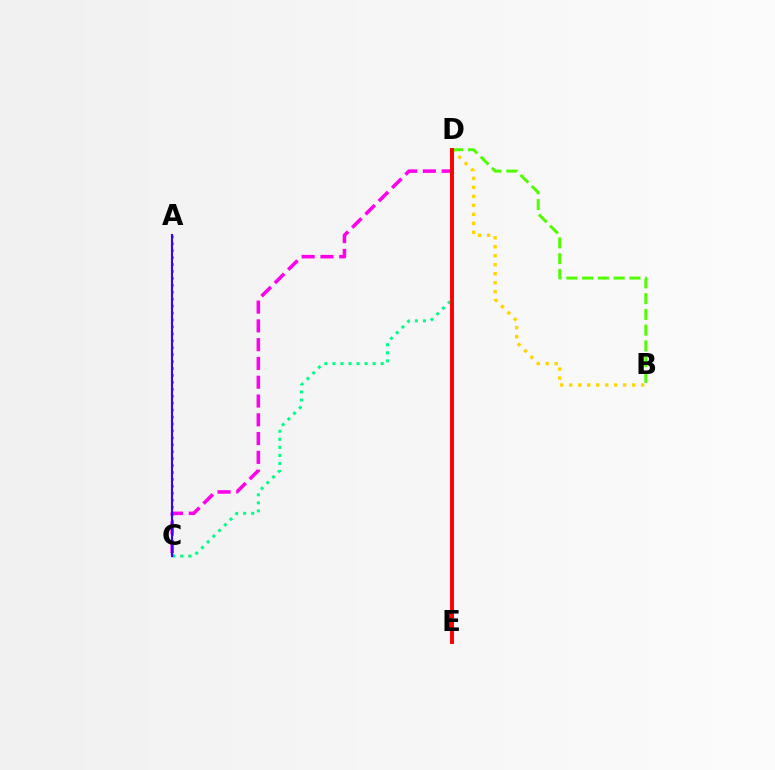{('C', 'D'): [{'color': '#00ff86', 'line_style': 'dotted', 'thickness': 2.19}, {'color': '#ff00ed', 'line_style': 'dashed', 'thickness': 2.55}], ('B', 'D'): [{'color': '#ffd500', 'line_style': 'dotted', 'thickness': 2.44}, {'color': '#4fff00', 'line_style': 'dashed', 'thickness': 2.14}], ('A', 'C'): [{'color': '#009eff', 'line_style': 'dotted', 'thickness': 1.88}, {'color': '#3700ff', 'line_style': 'solid', 'thickness': 1.52}], ('D', 'E'): [{'color': '#ff0000', 'line_style': 'solid', 'thickness': 2.83}]}